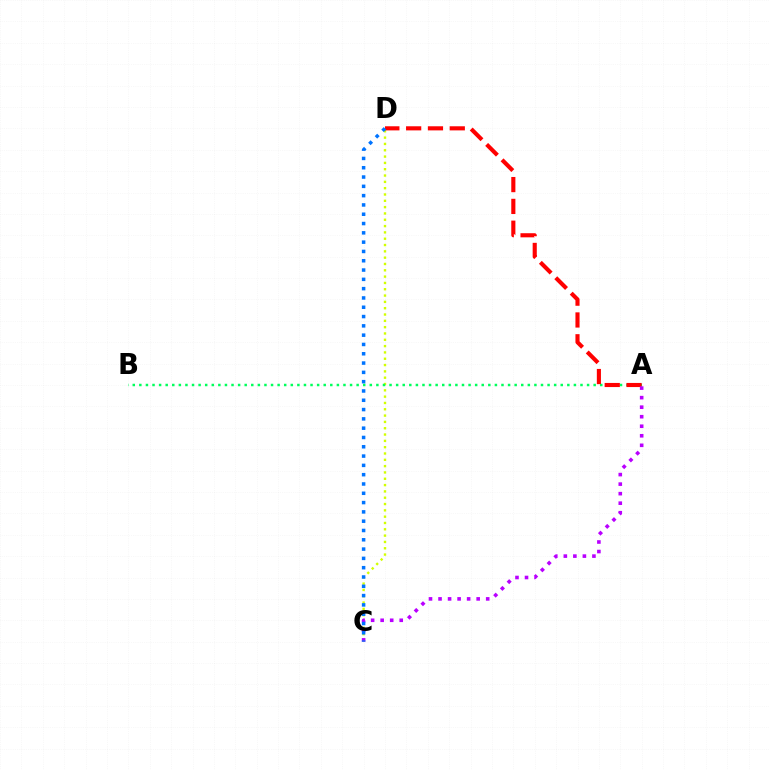{('C', 'D'): [{'color': '#d1ff00', 'line_style': 'dotted', 'thickness': 1.72}, {'color': '#0074ff', 'line_style': 'dotted', 'thickness': 2.53}], ('A', 'B'): [{'color': '#00ff5c', 'line_style': 'dotted', 'thickness': 1.79}], ('A', 'D'): [{'color': '#ff0000', 'line_style': 'dashed', 'thickness': 2.96}], ('A', 'C'): [{'color': '#b900ff', 'line_style': 'dotted', 'thickness': 2.59}]}